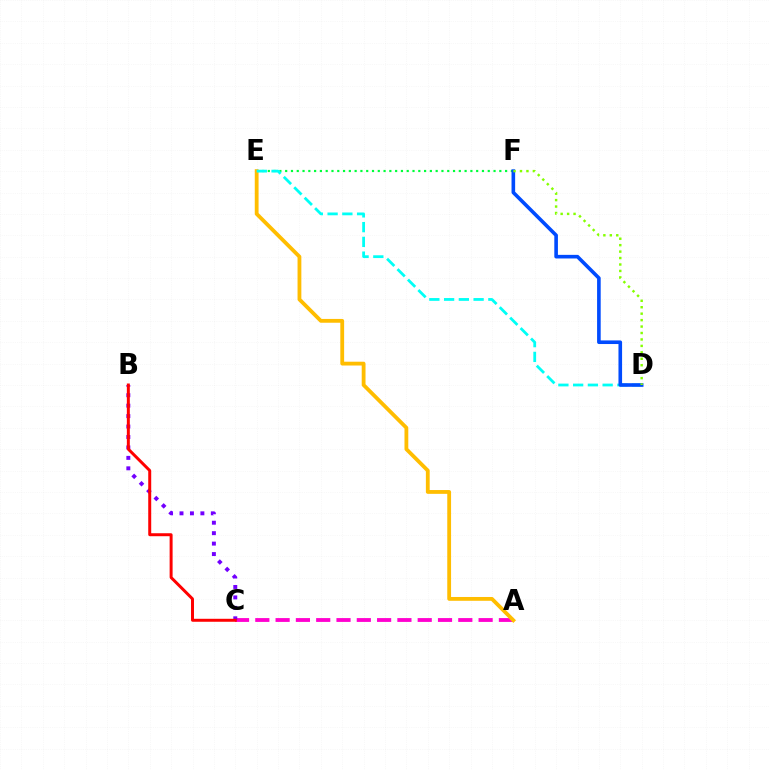{('A', 'C'): [{'color': '#ff00cf', 'line_style': 'dashed', 'thickness': 2.76}], ('B', 'C'): [{'color': '#7200ff', 'line_style': 'dotted', 'thickness': 2.84}, {'color': '#ff0000', 'line_style': 'solid', 'thickness': 2.14}], ('E', 'F'): [{'color': '#00ff39', 'line_style': 'dotted', 'thickness': 1.57}], ('A', 'E'): [{'color': '#ffbd00', 'line_style': 'solid', 'thickness': 2.74}], ('D', 'E'): [{'color': '#00fff6', 'line_style': 'dashed', 'thickness': 2.0}], ('D', 'F'): [{'color': '#004bff', 'line_style': 'solid', 'thickness': 2.6}, {'color': '#84ff00', 'line_style': 'dotted', 'thickness': 1.75}]}